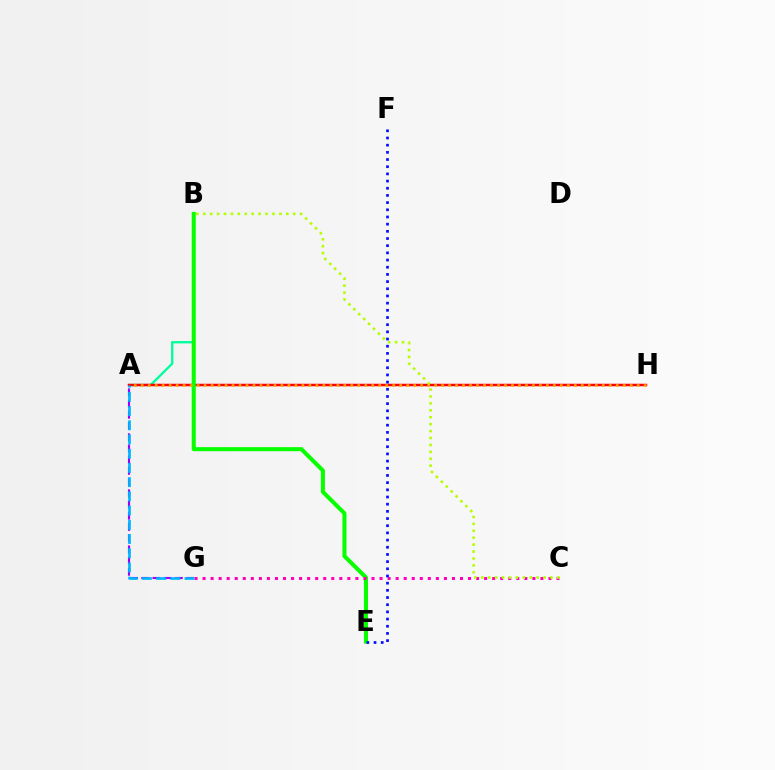{('A', 'B'): [{'color': '#00ff9d', 'line_style': 'solid', 'thickness': 1.69}], ('A', 'H'): [{'color': '#ff0000', 'line_style': 'solid', 'thickness': 1.8}, {'color': '#ffa500', 'line_style': 'dotted', 'thickness': 1.9}], ('B', 'E'): [{'color': '#08ff00', 'line_style': 'solid', 'thickness': 2.92}], ('A', 'G'): [{'color': '#9b00ff', 'line_style': 'dashed', 'thickness': 1.52}, {'color': '#00b5ff', 'line_style': 'dashed', 'thickness': 1.93}], ('C', 'G'): [{'color': '#ff00bd', 'line_style': 'dotted', 'thickness': 2.19}], ('E', 'F'): [{'color': '#0010ff', 'line_style': 'dotted', 'thickness': 1.95}], ('B', 'C'): [{'color': '#b3ff00', 'line_style': 'dotted', 'thickness': 1.88}]}